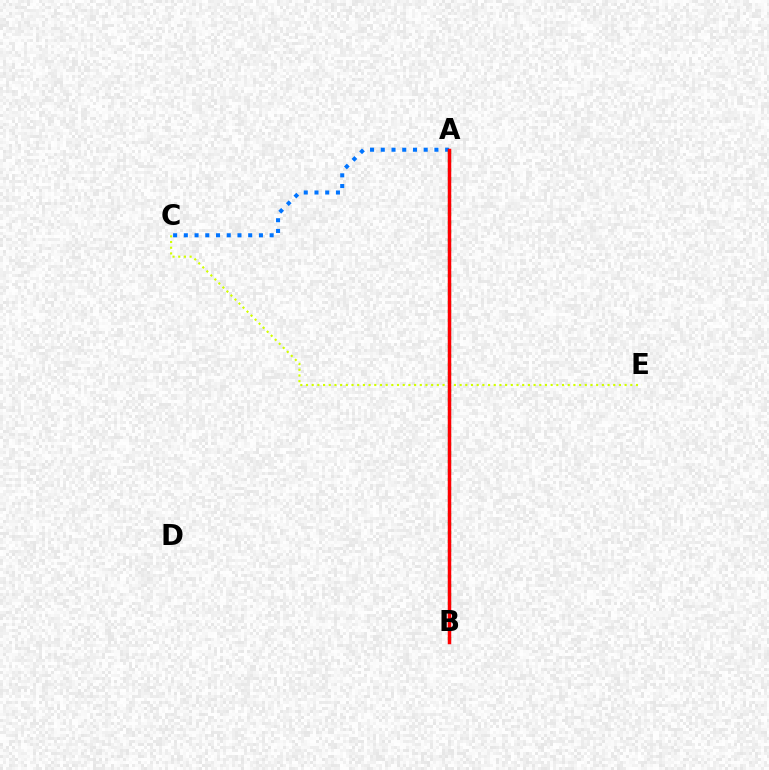{('C', 'E'): [{'color': '#d1ff00', 'line_style': 'dotted', 'thickness': 1.55}], ('A', 'B'): [{'color': '#b900ff', 'line_style': 'solid', 'thickness': 2.21}, {'color': '#00ff5c', 'line_style': 'dotted', 'thickness': 2.4}, {'color': '#ff0000', 'line_style': 'solid', 'thickness': 2.49}], ('A', 'C'): [{'color': '#0074ff', 'line_style': 'dotted', 'thickness': 2.91}]}